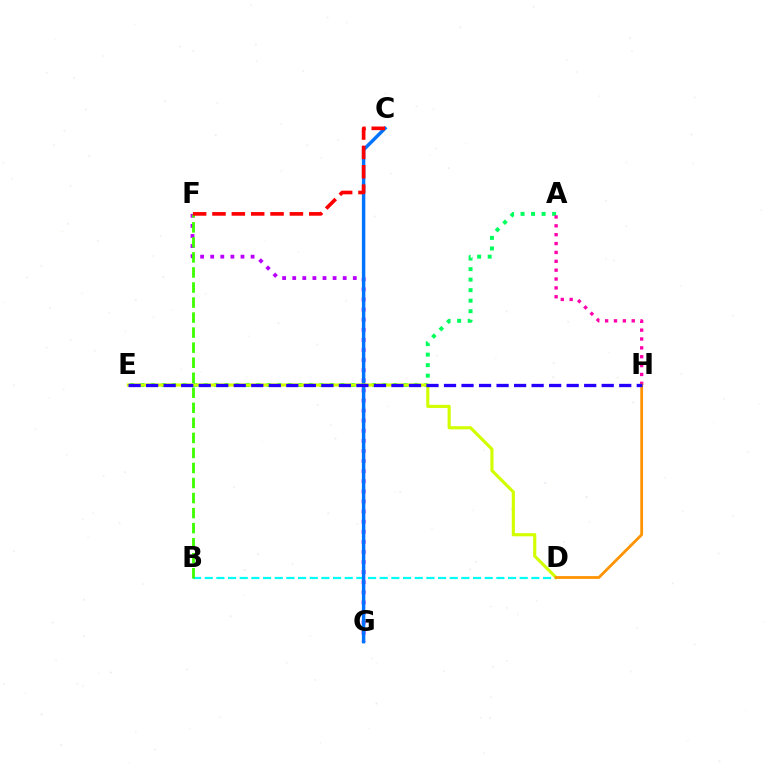{('F', 'G'): [{'color': '#b900ff', 'line_style': 'dotted', 'thickness': 2.74}], ('A', 'E'): [{'color': '#00ff5c', 'line_style': 'dotted', 'thickness': 2.86}], ('B', 'D'): [{'color': '#00fff6', 'line_style': 'dashed', 'thickness': 1.58}], ('C', 'G'): [{'color': '#0074ff', 'line_style': 'solid', 'thickness': 2.47}], ('D', 'E'): [{'color': '#d1ff00', 'line_style': 'solid', 'thickness': 2.26}], ('B', 'F'): [{'color': '#3dff00', 'line_style': 'dashed', 'thickness': 2.04}], ('A', 'H'): [{'color': '#ff00ac', 'line_style': 'dotted', 'thickness': 2.41}], ('D', 'H'): [{'color': '#ff9400', 'line_style': 'solid', 'thickness': 2.0}], ('C', 'F'): [{'color': '#ff0000', 'line_style': 'dashed', 'thickness': 2.63}], ('E', 'H'): [{'color': '#2500ff', 'line_style': 'dashed', 'thickness': 2.38}]}